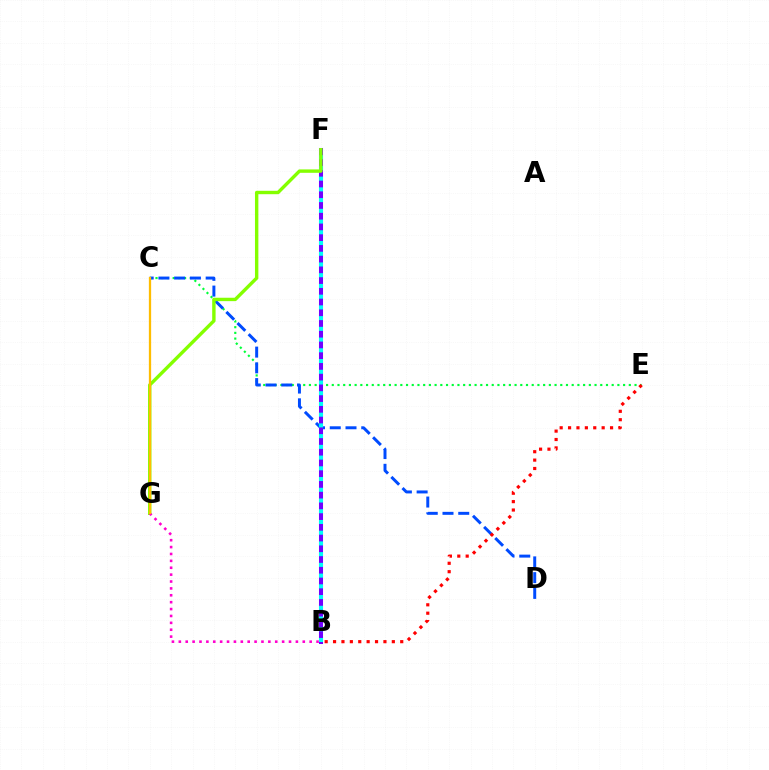{('C', 'E'): [{'color': '#00ff39', 'line_style': 'dotted', 'thickness': 1.55}], ('C', 'D'): [{'color': '#004bff', 'line_style': 'dashed', 'thickness': 2.14}], ('B', 'F'): [{'color': '#7200ff', 'line_style': 'solid', 'thickness': 2.91}, {'color': '#00fff6', 'line_style': 'dotted', 'thickness': 2.91}], ('F', 'G'): [{'color': '#84ff00', 'line_style': 'solid', 'thickness': 2.44}], ('B', 'G'): [{'color': '#ff00cf', 'line_style': 'dotted', 'thickness': 1.87}], ('B', 'E'): [{'color': '#ff0000', 'line_style': 'dotted', 'thickness': 2.28}], ('C', 'G'): [{'color': '#ffbd00', 'line_style': 'solid', 'thickness': 1.64}]}